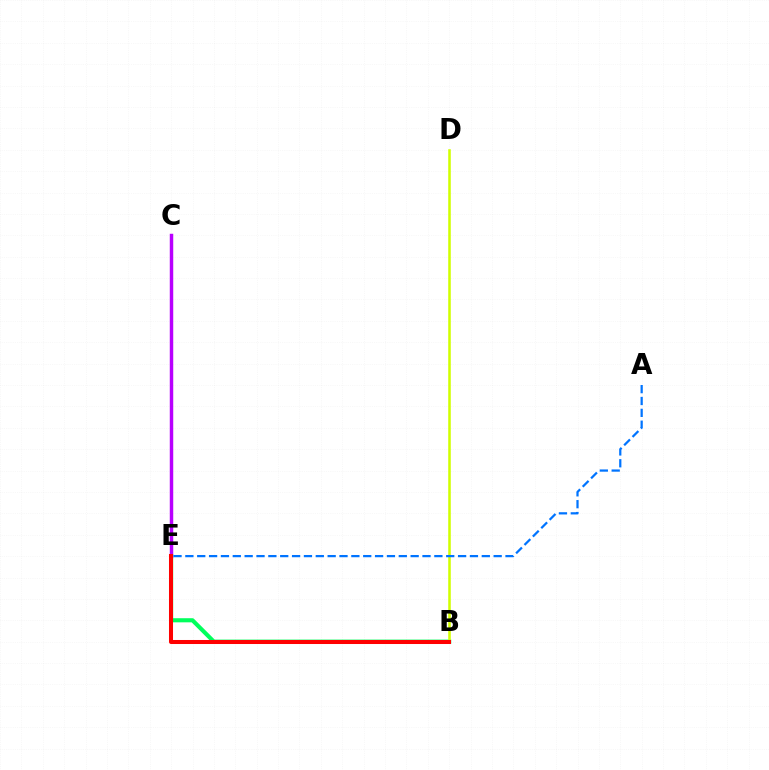{('B', 'E'): [{'color': '#00ff5c', 'line_style': 'solid', 'thickness': 2.97}, {'color': '#ff0000', 'line_style': 'solid', 'thickness': 2.9}], ('C', 'E'): [{'color': '#b900ff', 'line_style': 'solid', 'thickness': 2.49}], ('B', 'D'): [{'color': '#d1ff00', 'line_style': 'solid', 'thickness': 1.84}], ('A', 'E'): [{'color': '#0074ff', 'line_style': 'dashed', 'thickness': 1.61}]}